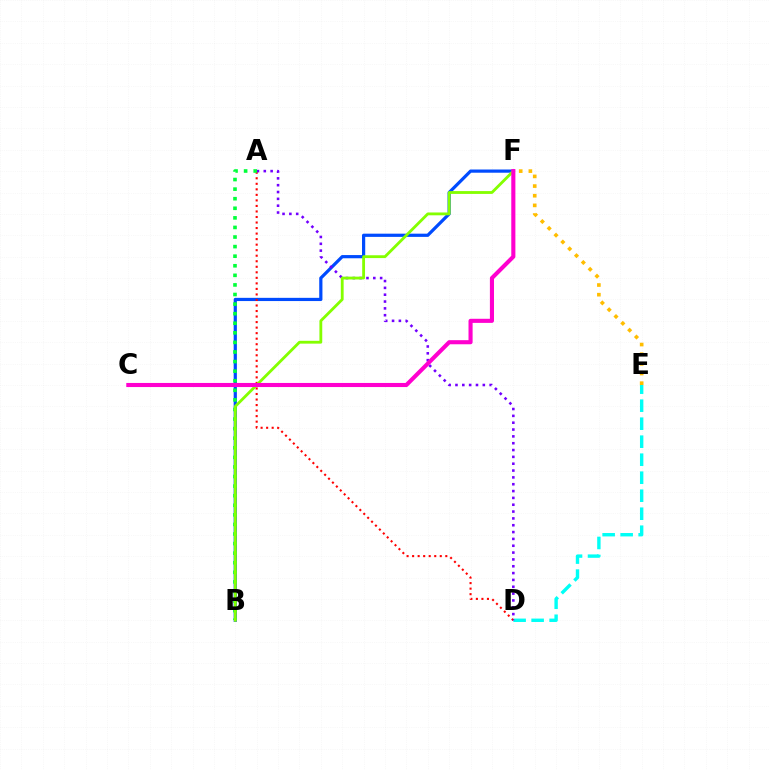{('D', 'E'): [{'color': '#00fff6', 'line_style': 'dashed', 'thickness': 2.45}], ('B', 'F'): [{'color': '#004bff', 'line_style': 'solid', 'thickness': 2.31}, {'color': '#84ff00', 'line_style': 'solid', 'thickness': 2.04}], ('A', 'D'): [{'color': '#ff0000', 'line_style': 'dotted', 'thickness': 1.5}, {'color': '#7200ff', 'line_style': 'dotted', 'thickness': 1.86}], ('E', 'F'): [{'color': '#ffbd00', 'line_style': 'dotted', 'thickness': 2.62}], ('A', 'B'): [{'color': '#00ff39', 'line_style': 'dotted', 'thickness': 2.6}], ('C', 'F'): [{'color': '#ff00cf', 'line_style': 'solid', 'thickness': 2.95}]}